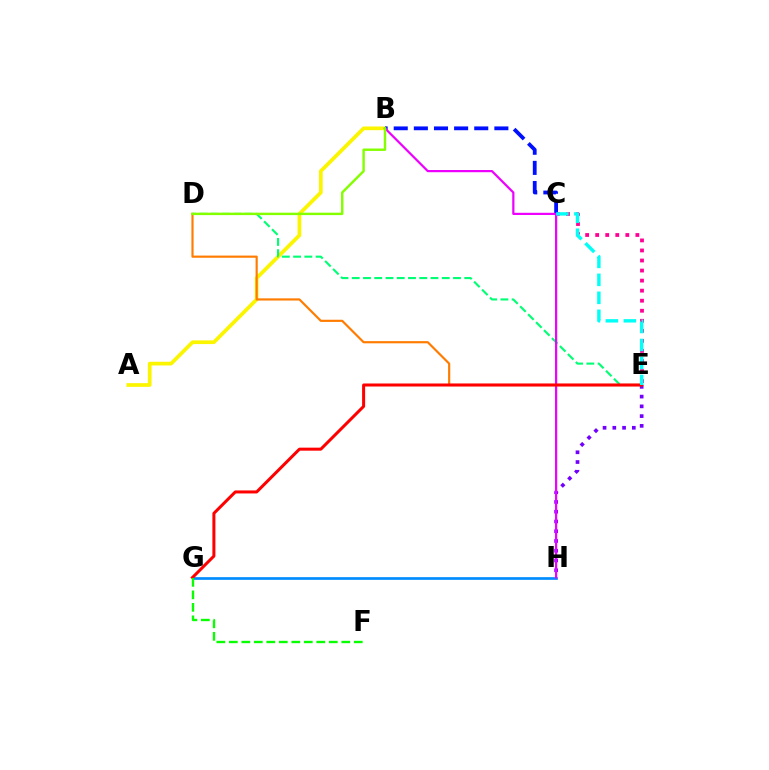{('A', 'B'): [{'color': '#fcf500', 'line_style': 'solid', 'thickness': 2.67}], ('E', 'H'): [{'color': '#7200ff', 'line_style': 'dotted', 'thickness': 2.65}], ('C', 'E'): [{'color': '#ff0094', 'line_style': 'dotted', 'thickness': 2.73}, {'color': '#00fff6', 'line_style': 'dashed', 'thickness': 2.44}], ('G', 'H'): [{'color': '#008cff', 'line_style': 'solid', 'thickness': 1.94}], ('B', 'C'): [{'color': '#0010ff', 'line_style': 'dashed', 'thickness': 2.73}], ('D', 'E'): [{'color': '#ff7c00', 'line_style': 'solid', 'thickness': 1.57}, {'color': '#00ff74', 'line_style': 'dashed', 'thickness': 1.53}], ('B', 'H'): [{'color': '#ee00ff', 'line_style': 'solid', 'thickness': 1.59}], ('E', 'G'): [{'color': '#ff0000', 'line_style': 'solid', 'thickness': 2.17}], ('F', 'G'): [{'color': '#08ff00', 'line_style': 'dashed', 'thickness': 1.7}], ('B', 'D'): [{'color': '#84ff00', 'line_style': 'solid', 'thickness': 1.75}]}